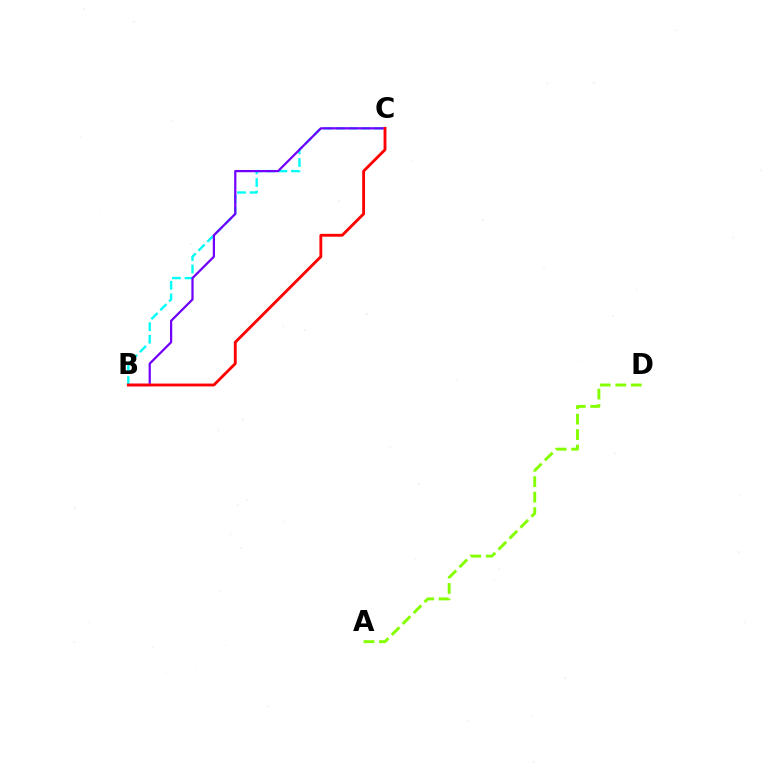{('B', 'C'): [{'color': '#00fff6', 'line_style': 'dashed', 'thickness': 1.71}, {'color': '#7200ff', 'line_style': 'solid', 'thickness': 1.61}, {'color': '#ff0000', 'line_style': 'solid', 'thickness': 2.05}], ('A', 'D'): [{'color': '#84ff00', 'line_style': 'dashed', 'thickness': 2.1}]}